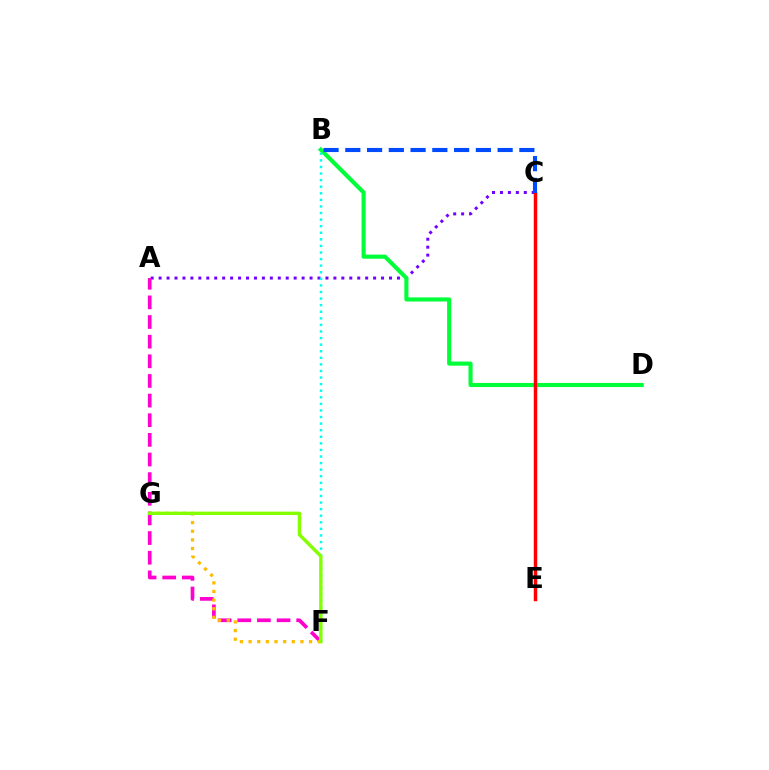{('A', 'C'): [{'color': '#7200ff', 'line_style': 'dotted', 'thickness': 2.16}], ('A', 'F'): [{'color': '#ff00cf', 'line_style': 'dashed', 'thickness': 2.67}], ('B', 'D'): [{'color': '#00ff39', 'line_style': 'solid', 'thickness': 2.96}], ('F', 'G'): [{'color': '#ffbd00', 'line_style': 'dotted', 'thickness': 2.35}, {'color': '#84ff00', 'line_style': 'solid', 'thickness': 2.44}], ('B', 'F'): [{'color': '#00fff6', 'line_style': 'dotted', 'thickness': 1.79}], ('C', 'E'): [{'color': '#ff0000', 'line_style': 'solid', 'thickness': 2.5}], ('B', 'C'): [{'color': '#004bff', 'line_style': 'dashed', 'thickness': 2.96}]}